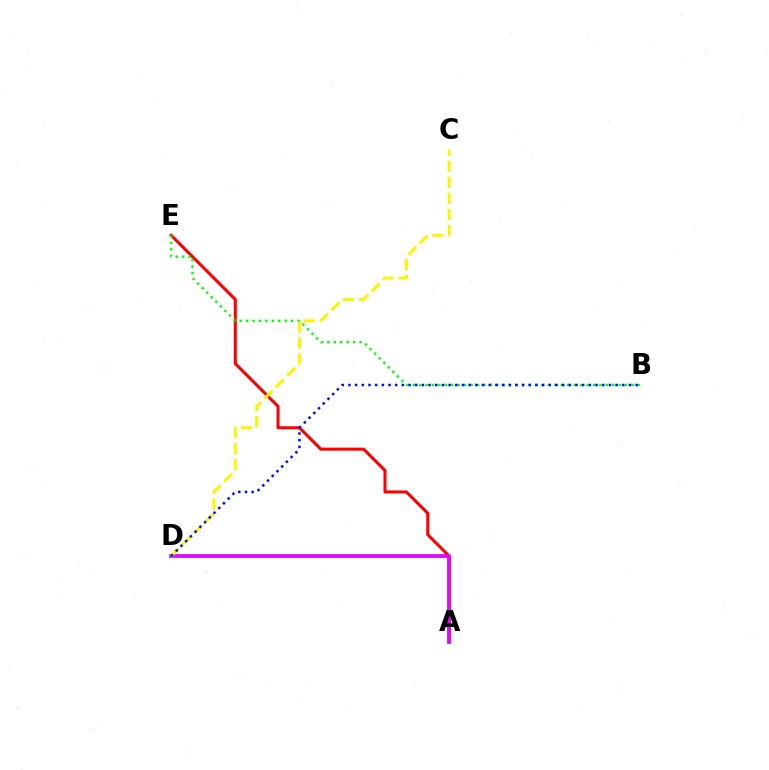{('A', 'D'): [{'color': '#00fff6', 'line_style': 'solid', 'thickness': 2.61}, {'color': '#ee00ff', 'line_style': 'solid', 'thickness': 2.6}], ('A', 'E'): [{'color': '#ff0000', 'line_style': 'solid', 'thickness': 2.19}], ('B', 'E'): [{'color': '#08ff00', 'line_style': 'dotted', 'thickness': 1.75}], ('C', 'D'): [{'color': '#fcf500', 'line_style': 'dashed', 'thickness': 2.18}], ('B', 'D'): [{'color': '#0010ff', 'line_style': 'dotted', 'thickness': 1.81}]}